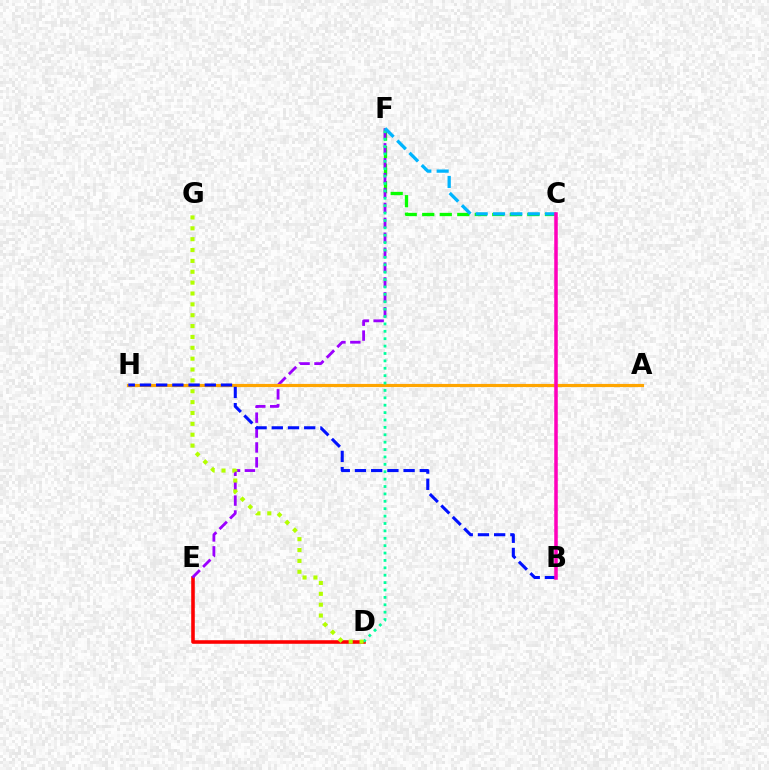{('C', 'F'): [{'color': '#08ff00', 'line_style': 'dashed', 'thickness': 2.38}, {'color': '#00b5ff', 'line_style': 'dashed', 'thickness': 2.35}], ('D', 'E'): [{'color': '#ff0000', 'line_style': 'solid', 'thickness': 2.57}], ('E', 'F'): [{'color': '#9b00ff', 'line_style': 'dashed', 'thickness': 2.02}], ('A', 'H'): [{'color': '#ffa500', 'line_style': 'solid', 'thickness': 2.28}], ('D', 'F'): [{'color': '#00ff9d', 'line_style': 'dotted', 'thickness': 2.01}], ('B', 'H'): [{'color': '#0010ff', 'line_style': 'dashed', 'thickness': 2.2}], ('D', 'G'): [{'color': '#b3ff00', 'line_style': 'dotted', 'thickness': 2.95}], ('B', 'C'): [{'color': '#ff00bd', 'line_style': 'solid', 'thickness': 2.54}]}